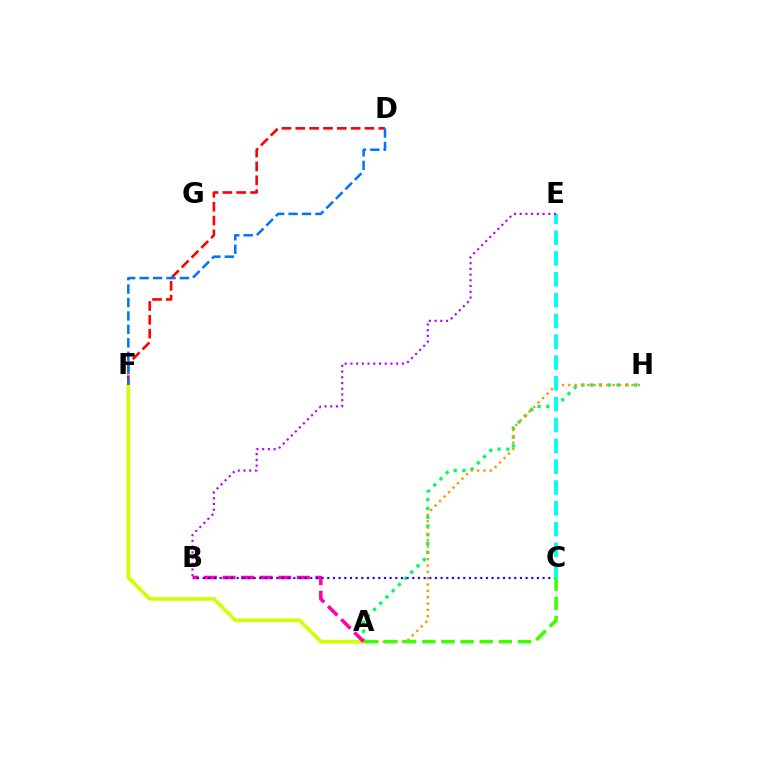{('A', 'H'): [{'color': '#00ff5c', 'line_style': 'dotted', 'thickness': 2.39}, {'color': '#ff9400', 'line_style': 'dotted', 'thickness': 1.72}], ('D', 'F'): [{'color': '#ff0000', 'line_style': 'dashed', 'thickness': 1.88}, {'color': '#0074ff', 'line_style': 'dashed', 'thickness': 1.82}], ('A', 'F'): [{'color': '#d1ff00', 'line_style': 'solid', 'thickness': 2.61}], ('A', 'B'): [{'color': '#ff00ac', 'line_style': 'dashed', 'thickness': 2.52}], ('B', 'C'): [{'color': '#2500ff', 'line_style': 'dotted', 'thickness': 1.54}], ('A', 'C'): [{'color': '#3dff00', 'line_style': 'dashed', 'thickness': 2.6}], ('C', 'E'): [{'color': '#00fff6', 'line_style': 'dashed', 'thickness': 2.83}], ('B', 'E'): [{'color': '#b900ff', 'line_style': 'dotted', 'thickness': 1.55}]}